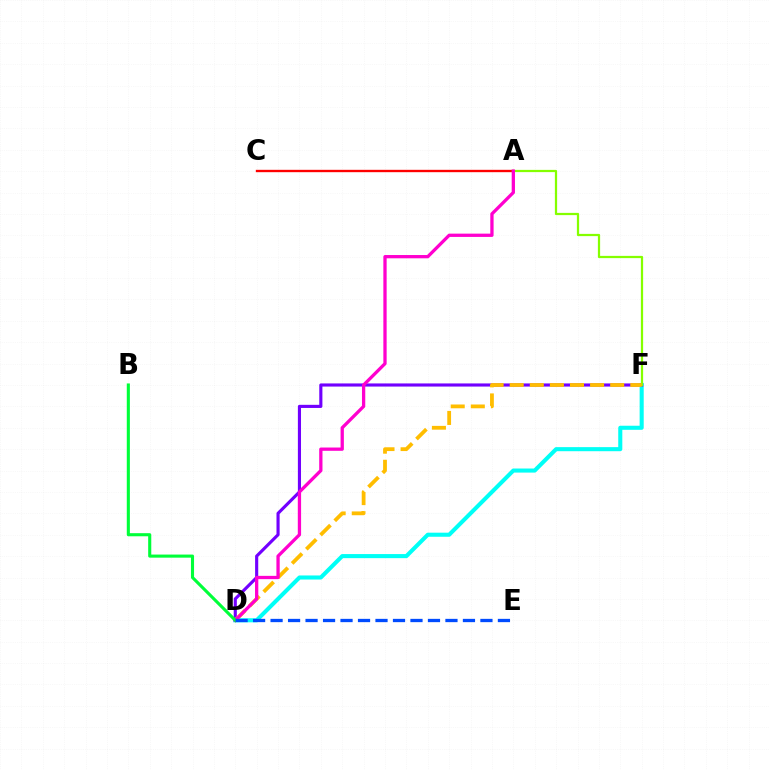{('A', 'C'): [{'color': '#ff0000', 'line_style': 'solid', 'thickness': 1.7}], ('D', 'F'): [{'color': '#00fff6', 'line_style': 'solid', 'thickness': 2.94}, {'color': '#7200ff', 'line_style': 'solid', 'thickness': 2.25}, {'color': '#ffbd00', 'line_style': 'dashed', 'thickness': 2.73}], ('A', 'F'): [{'color': '#84ff00', 'line_style': 'solid', 'thickness': 1.61}], ('A', 'D'): [{'color': '#ff00cf', 'line_style': 'solid', 'thickness': 2.37}], ('B', 'D'): [{'color': '#00ff39', 'line_style': 'solid', 'thickness': 2.23}], ('D', 'E'): [{'color': '#004bff', 'line_style': 'dashed', 'thickness': 2.38}]}